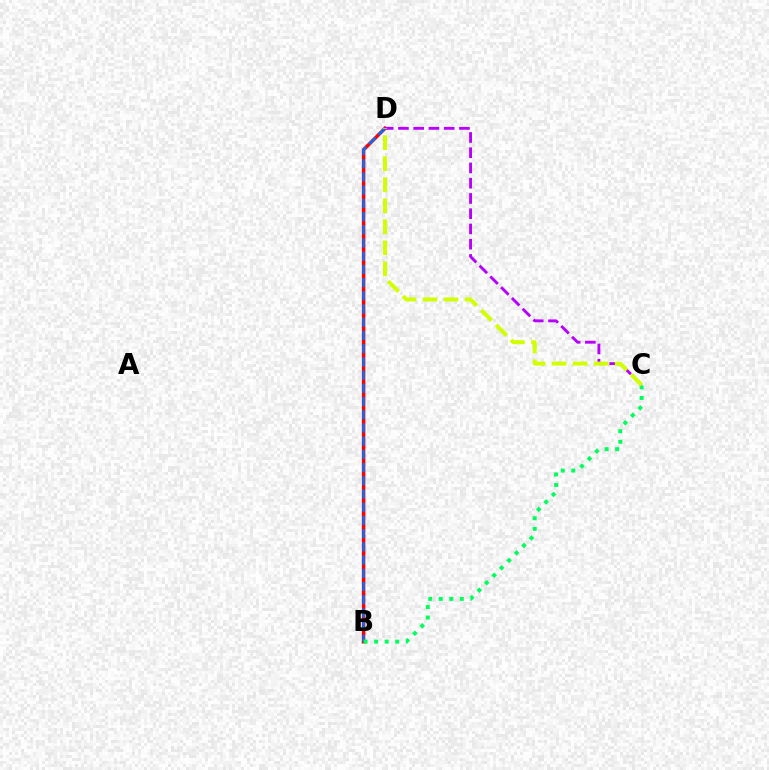{('B', 'D'): [{'color': '#ff0000', 'line_style': 'solid', 'thickness': 2.53}, {'color': '#0074ff', 'line_style': 'dashed', 'thickness': 1.79}], ('B', 'C'): [{'color': '#00ff5c', 'line_style': 'dotted', 'thickness': 2.86}], ('C', 'D'): [{'color': '#b900ff', 'line_style': 'dashed', 'thickness': 2.07}, {'color': '#d1ff00', 'line_style': 'dashed', 'thickness': 2.86}]}